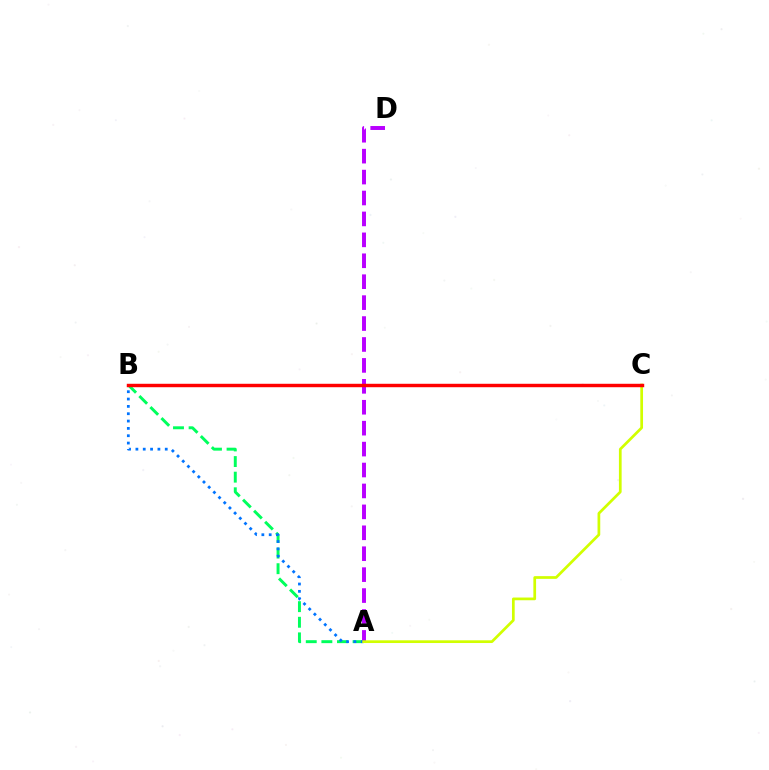{('A', 'B'): [{'color': '#00ff5c', 'line_style': 'dashed', 'thickness': 2.12}, {'color': '#0074ff', 'line_style': 'dotted', 'thickness': 1.99}], ('A', 'D'): [{'color': '#b900ff', 'line_style': 'dashed', 'thickness': 2.84}], ('A', 'C'): [{'color': '#d1ff00', 'line_style': 'solid', 'thickness': 1.96}], ('B', 'C'): [{'color': '#ff0000', 'line_style': 'solid', 'thickness': 2.48}]}